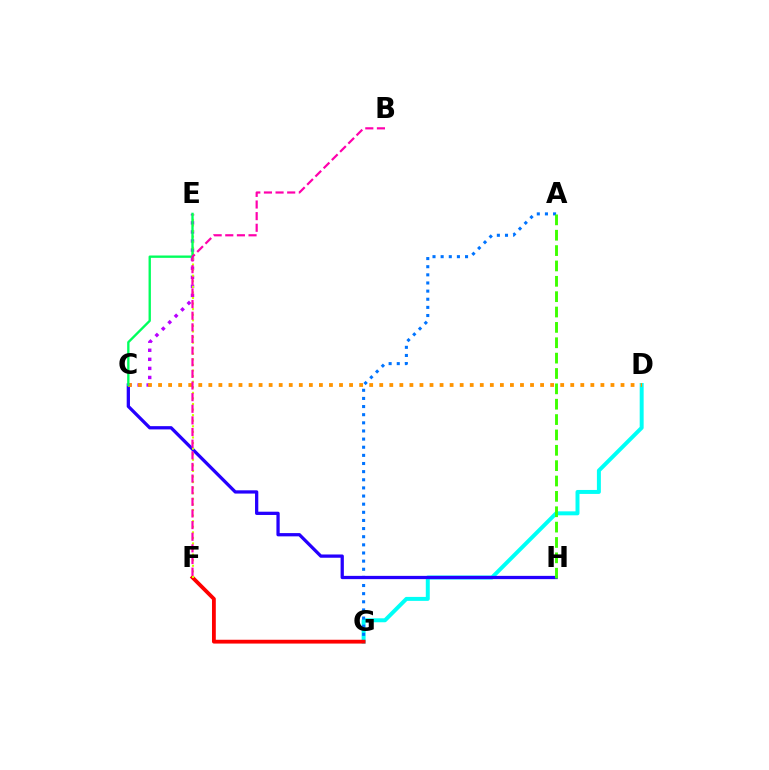{('D', 'G'): [{'color': '#00fff6', 'line_style': 'solid', 'thickness': 2.85}], ('C', 'E'): [{'color': '#b900ff', 'line_style': 'dotted', 'thickness': 2.46}, {'color': '#00ff5c', 'line_style': 'solid', 'thickness': 1.69}], ('A', 'G'): [{'color': '#0074ff', 'line_style': 'dotted', 'thickness': 2.21}], ('C', 'H'): [{'color': '#2500ff', 'line_style': 'solid', 'thickness': 2.35}], ('F', 'G'): [{'color': '#ff0000', 'line_style': 'solid', 'thickness': 2.74}], ('C', 'D'): [{'color': '#ff9400', 'line_style': 'dotted', 'thickness': 2.73}], ('E', 'F'): [{'color': '#d1ff00', 'line_style': 'dotted', 'thickness': 1.52}], ('A', 'H'): [{'color': '#3dff00', 'line_style': 'dashed', 'thickness': 2.09}], ('B', 'F'): [{'color': '#ff00ac', 'line_style': 'dashed', 'thickness': 1.58}]}